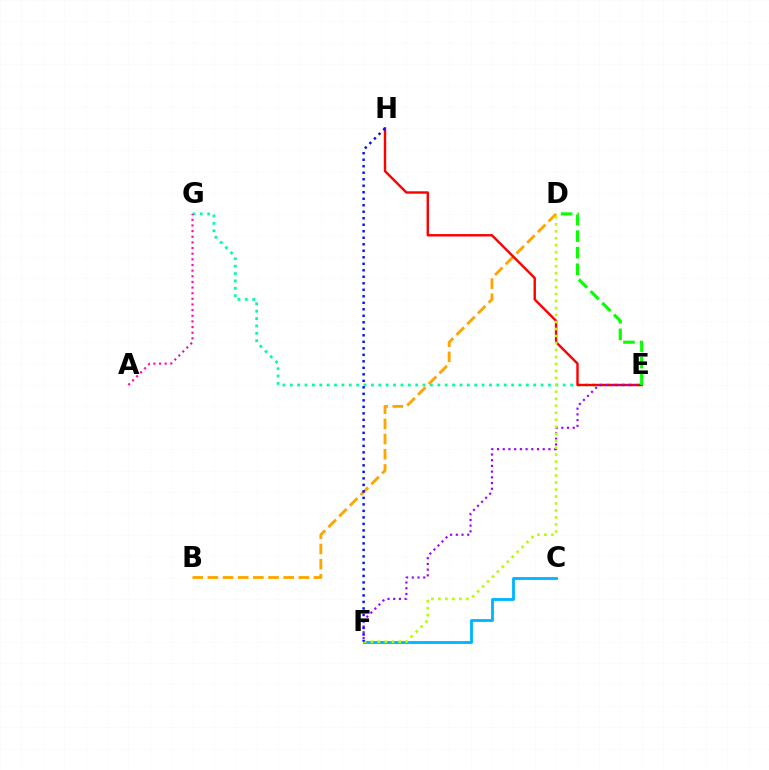{('E', 'G'): [{'color': '#00ff9d', 'line_style': 'dotted', 'thickness': 2.0}], ('C', 'F'): [{'color': '#00b5ff', 'line_style': 'solid', 'thickness': 2.04}], ('B', 'D'): [{'color': '#ffa500', 'line_style': 'dashed', 'thickness': 2.06}], ('E', 'H'): [{'color': '#ff0000', 'line_style': 'solid', 'thickness': 1.74}], ('E', 'F'): [{'color': '#9b00ff', 'line_style': 'dotted', 'thickness': 1.55}], ('A', 'G'): [{'color': '#ff00bd', 'line_style': 'dotted', 'thickness': 1.53}], ('D', 'F'): [{'color': '#b3ff00', 'line_style': 'dotted', 'thickness': 1.9}], ('D', 'E'): [{'color': '#08ff00', 'line_style': 'dashed', 'thickness': 2.25}], ('F', 'H'): [{'color': '#0010ff', 'line_style': 'dotted', 'thickness': 1.77}]}